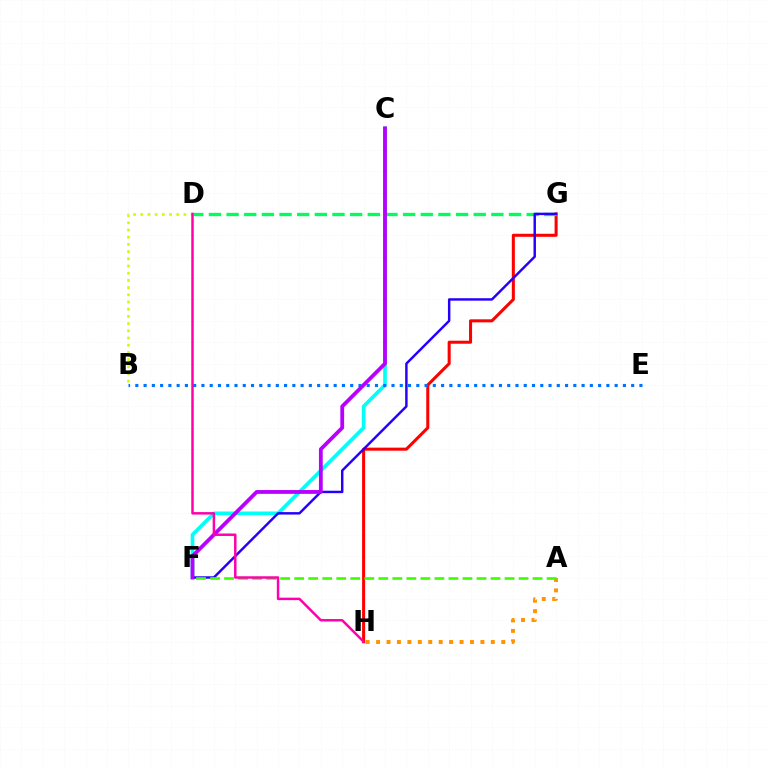{('B', 'D'): [{'color': '#d1ff00', 'line_style': 'dotted', 'thickness': 1.96}], ('C', 'F'): [{'color': '#00fff6', 'line_style': 'solid', 'thickness': 2.64}, {'color': '#b900ff', 'line_style': 'solid', 'thickness': 2.73}], ('G', 'H'): [{'color': '#ff0000', 'line_style': 'solid', 'thickness': 2.19}], ('D', 'G'): [{'color': '#00ff5c', 'line_style': 'dashed', 'thickness': 2.4}], ('A', 'H'): [{'color': '#ff9400', 'line_style': 'dotted', 'thickness': 2.83}], ('F', 'G'): [{'color': '#2500ff', 'line_style': 'solid', 'thickness': 1.76}], ('A', 'F'): [{'color': '#3dff00', 'line_style': 'dashed', 'thickness': 1.91}], ('B', 'E'): [{'color': '#0074ff', 'line_style': 'dotted', 'thickness': 2.25}], ('D', 'H'): [{'color': '#ff00ac', 'line_style': 'solid', 'thickness': 1.78}]}